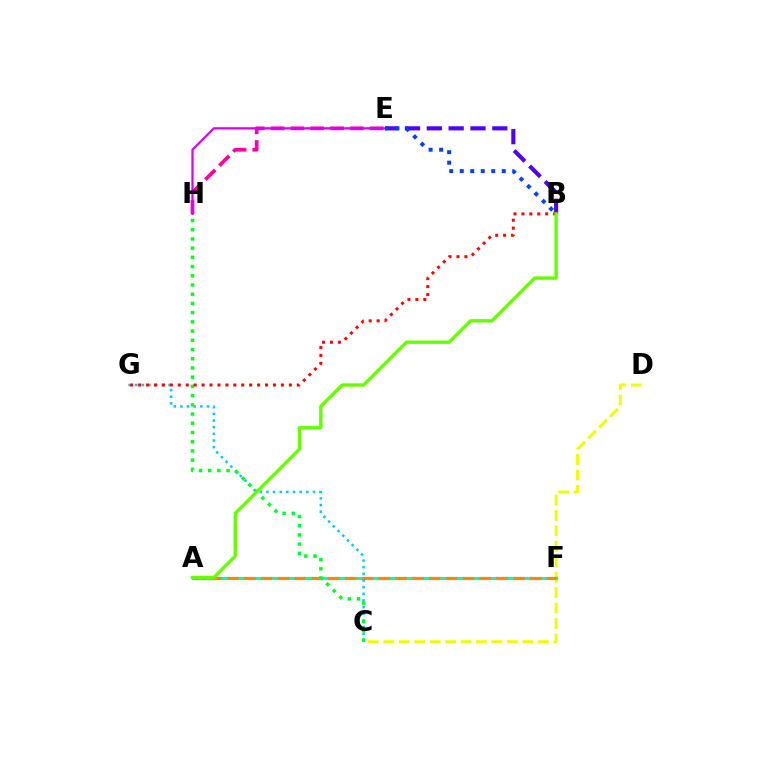{('E', 'H'): [{'color': '#ff00a0', 'line_style': 'dashed', 'thickness': 2.69}, {'color': '#d600ff', 'line_style': 'solid', 'thickness': 1.62}], ('C', 'D'): [{'color': '#eeff00', 'line_style': 'dashed', 'thickness': 2.1}], ('A', 'F'): [{'color': '#00ffaf', 'line_style': 'solid', 'thickness': 2.24}, {'color': '#ff8800', 'line_style': 'dashed', 'thickness': 2.28}], ('C', 'G'): [{'color': '#00c7ff', 'line_style': 'dotted', 'thickness': 1.81}], ('B', 'E'): [{'color': '#4f00ff', 'line_style': 'dashed', 'thickness': 2.97}, {'color': '#003fff', 'line_style': 'dotted', 'thickness': 2.85}], ('C', 'H'): [{'color': '#00ff27', 'line_style': 'dotted', 'thickness': 2.5}], ('B', 'G'): [{'color': '#ff0000', 'line_style': 'dotted', 'thickness': 2.15}], ('A', 'B'): [{'color': '#66ff00', 'line_style': 'solid', 'thickness': 2.43}]}